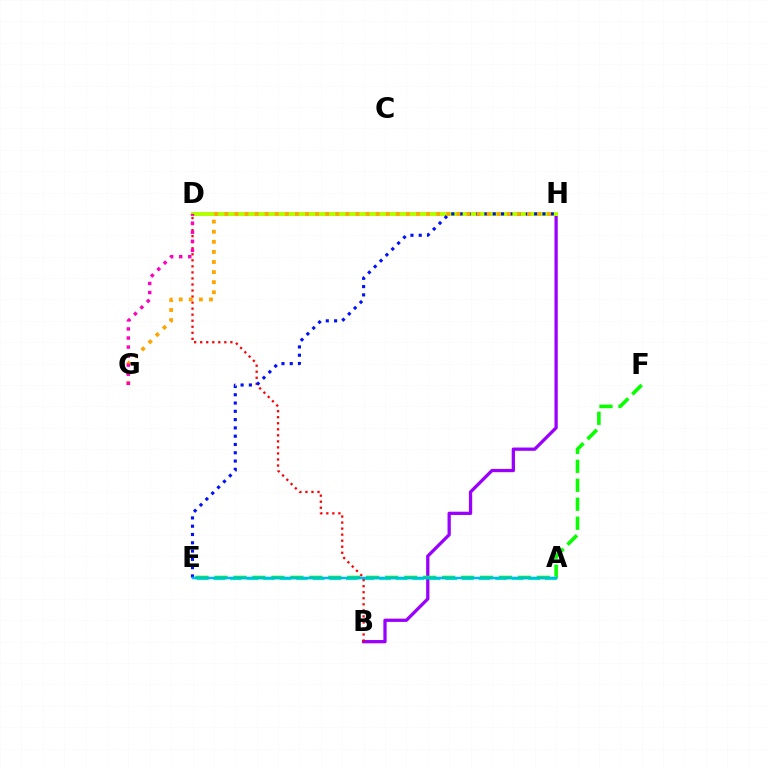{('B', 'H'): [{'color': '#9b00ff', 'line_style': 'solid', 'thickness': 2.35}], ('D', 'H'): [{'color': '#b3ff00', 'line_style': 'solid', 'thickness': 2.89}], ('A', 'E'): [{'color': '#00ff9d', 'line_style': 'dashed', 'thickness': 2.25}, {'color': '#00b5ff', 'line_style': 'solid', 'thickness': 1.79}], ('B', 'D'): [{'color': '#ff0000', 'line_style': 'dotted', 'thickness': 1.64}], ('E', 'H'): [{'color': '#0010ff', 'line_style': 'dotted', 'thickness': 2.25}], ('E', 'F'): [{'color': '#08ff00', 'line_style': 'dashed', 'thickness': 2.58}], ('G', 'H'): [{'color': '#ffa500', 'line_style': 'dotted', 'thickness': 2.74}], ('D', 'G'): [{'color': '#ff00bd', 'line_style': 'dotted', 'thickness': 2.46}]}